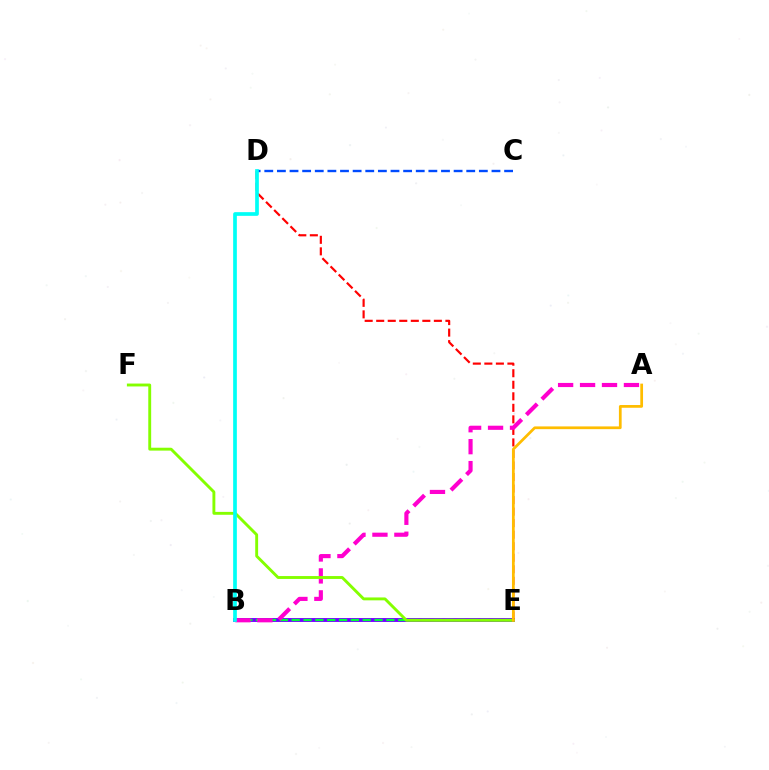{('B', 'E'): [{'color': '#7200ff', 'line_style': 'solid', 'thickness': 2.8}, {'color': '#00ff39', 'line_style': 'dashed', 'thickness': 1.61}], ('D', 'E'): [{'color': '#ff0000', 'line_style': 'dashed', 'thickness': 1.57}], ('A', 'B'): [{'color': '#ff00cf', 'line_style': 'dashed', 'thickness': 2.98}], ('E', 'F'): [{'color': '#84ff00', 'line_style': 'solid', 'thickness': 2.08}], ('C', 'D'): [{'color': '#004bff', 'line_style': 'dashed', 'thickness': 1.71}], ('A', 'E'): [{'color': '#ffbd00', 'line_style': 'solid', 'thickness': 1.97}], ('B', 'D'): [{'color': '#00fff6', 'line_style': 'solid', 'thickness': 2.66}]}